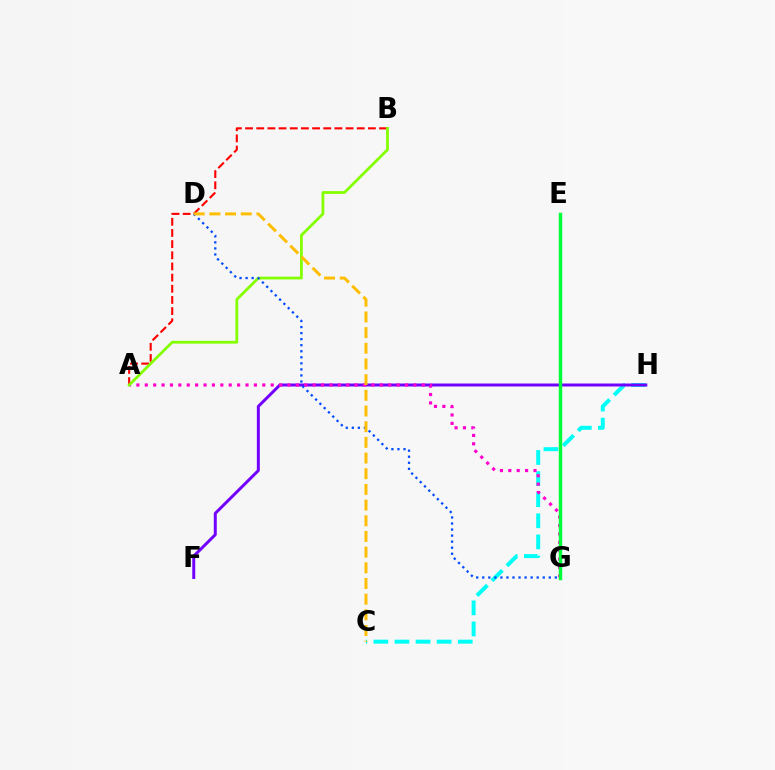{('C', 'H'): [{'color': '#00fff6', 'line_style': 'dashed', 'thickness': 2.87}], ('F', 'H'): [{'color': '#7200ff', 'line_style': 'solid', 'thickness': 2.14}], ('A', 'G'): [{'color': '#ff00cf', 'line_style': 'dotted', 'thickness': 2.28}], ('A', 'B'): [{'color': '#ff0000', 'line_style': 'dashed', 'thickness': 1.52}, {'color': '#84ff00', 'line_style': 'solid', 'thickness': 2.0}], ('D', 'G'): [{'color': '#004bff', 'line_style': 'dotted', 'thickness': 1.64}], ('E', 'G'): [{'color': '#00ff39', 'line_style': 'solid', 'thickness': 2.49}], ('C', 'D'): [{'color': '#ffbd00', 'line_style': 'dashed', 'thickness': 2.13}]}